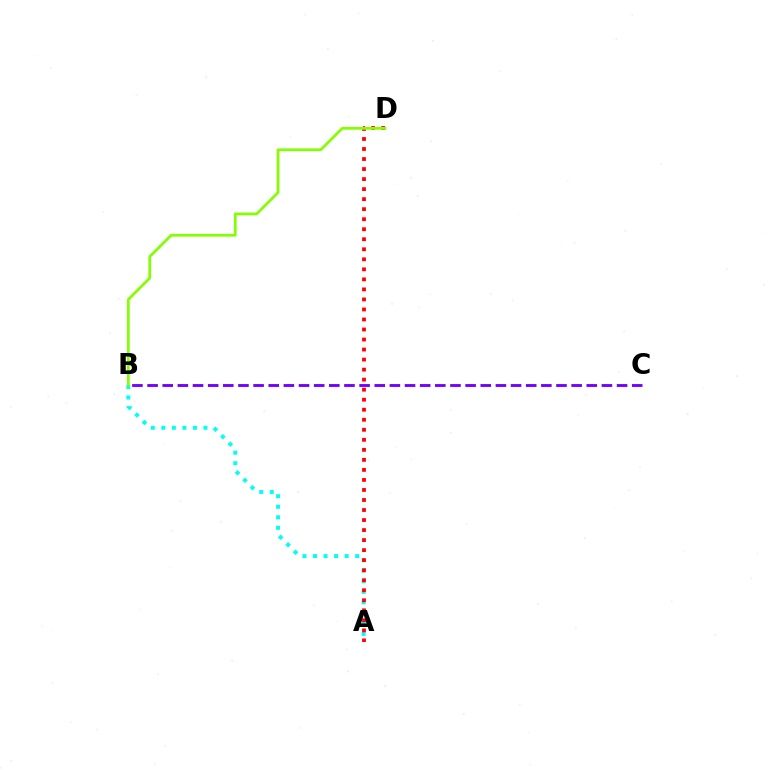{('A', 'B'): [{'color': '#00fff6', 'line_style': 'dotted', 'thickness': 2.86}], ('A', 'D'): [{'color': '#ff0000', 'line_style': 'dotted', 'thickness': 2.72}], ('B', 'C'): [{'color': '#7200ff', 'line_style': 'dashed', 'thickness': 2.06}], ('B', 'D'): [{'color': '#84ff00', 'line_style': 'solid', 'thickness': 1.96}]}